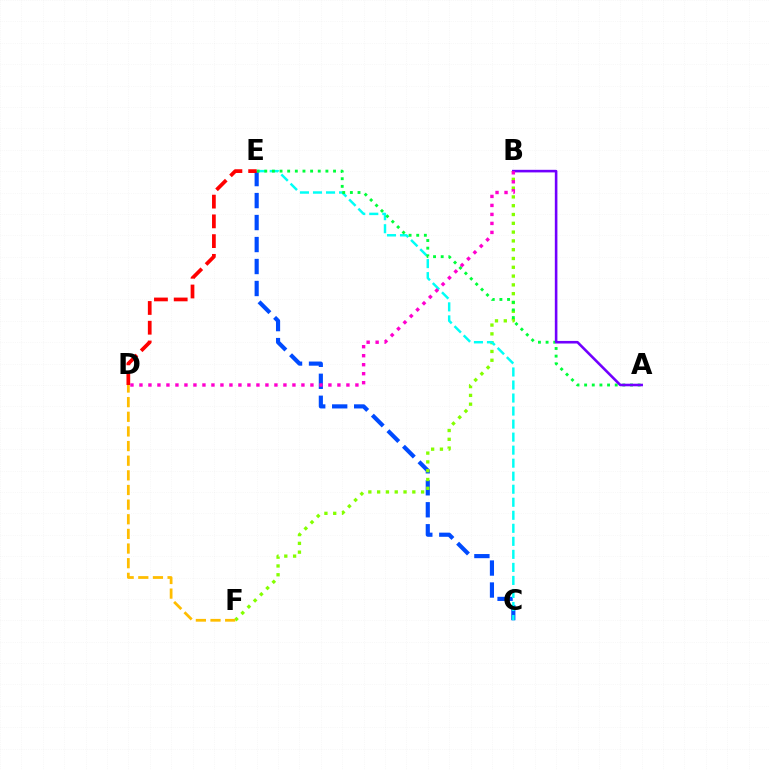{('C', 'E'): [{'color': '#004bff', 'line_style': 'dashed', 'thickness': 2.99}, {'color': '#00fff6', 'line_style': 'dashed', 'thickness': 1.77}], ('B', 'F'): [{'color': '#84ff00', 'line_style': 'dotted', 'thickness': 2.39}], ('D', 'F'): [{'color': '#ffbd00', 'line_style': 'dashed', 'thickness': 1.99}], ('A', 'E'): [{'color': '#00ff39', 'line_style': 'dotted', 'thickness': 2.08}], ('D', 'E'): [{'color': '#ff0000', 'line_style': 'dashed', 'thickness': 2.68}], ('A', 'B'): [{'color': '#7200ff', 'line_style': 'solid', 'thickness': 1.87}], ('B', 'D'): [{'color': '#ff00cf', 'line_style': 'dotted', 'thickness': 2.44}]}